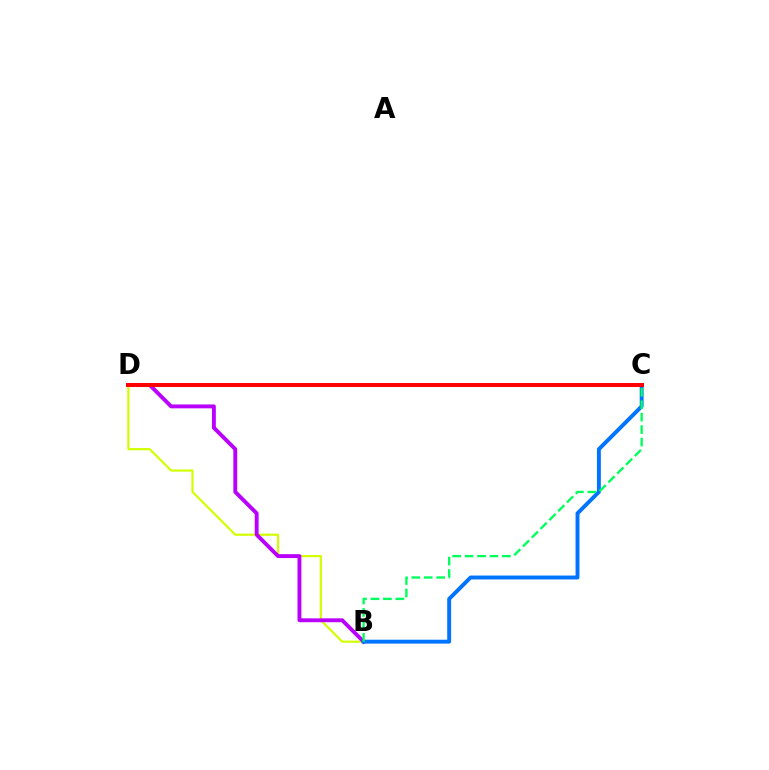{('B', 'D'): [{'color': '#d1ff00', 'line_style': 'solid', 'thickness': 1.56}, {'color': '#b900ff', 'line_style': 'solid', 'thickness': 2.8}], ('B', 'C'): [{'color': '#0074ff', 'line_style': 'solid', 'thickness': 2.81}, {'color': '#00ff5c', 'line_style': 'dashed', 'thickness': 1.69}], ('C', 'D'): [{'color': '#ff0000', 'line_style': 'solid', 'thickness': 2.86}]}